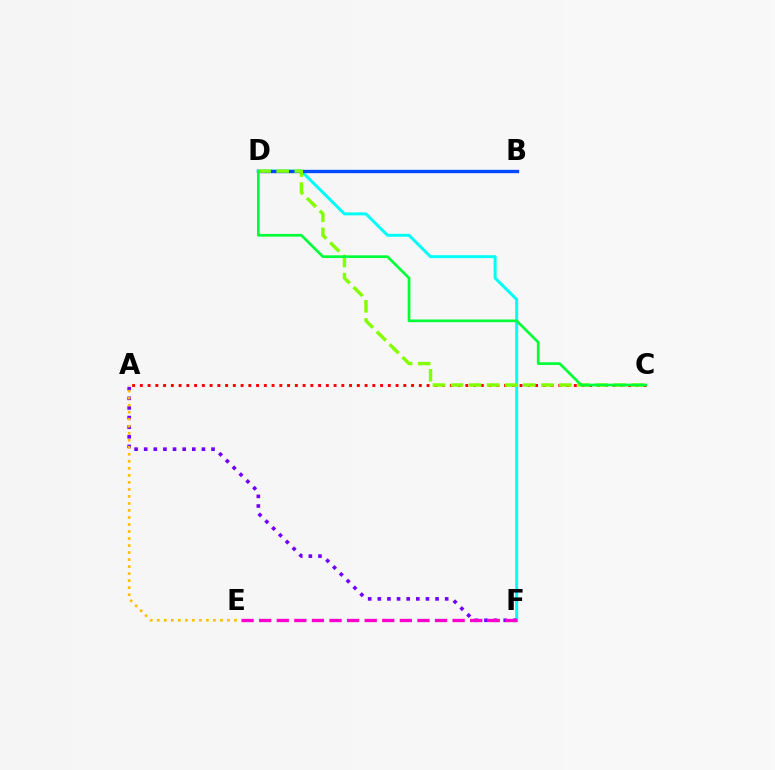{('D', 'F'): [{'color': '#00fff6', 'line_style': 'solid', 'thickness': 2.14}], ('A', 'F'): [{'color': '#7200ff', 'line_style': 'dotted', 'thickness': 2.61}], ('E', 'F'): [{'color': '#ff00cf', 'line_style': 'dashed', 'thickness': 2.39}], ('B', 'D'): [{'color': '#004bff', 'line_style': 'solid', 'thickness': 2.42}], ('A', 'C'): [{'color': '#ff0000', 'line_style': 'dotted', 'thickness': 2.11}], ('C', 'D'): [{'color': '#84ff00', 'line_style': 'dashed', 'thickness': 2.46}, {'color': '#00ff39', 'line_style': 'solid', 'thickness': 1.94}], ('A', 'E'): [{'color': '#ffbd00', 'line_style': 'dotted', 'thickness': 1.91}]}